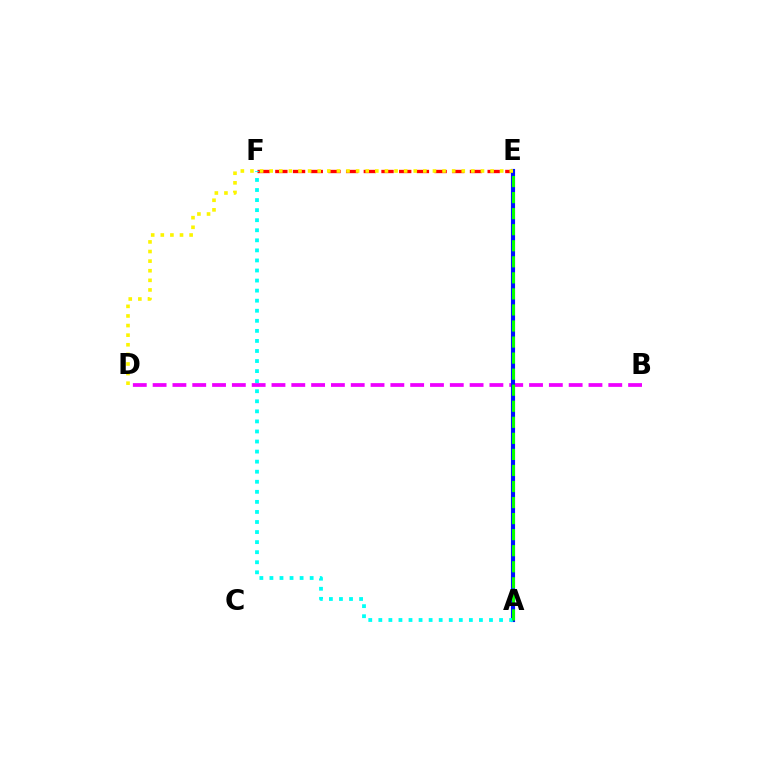{('E', 'F'): [{'color': '#ff0000', 'line_style': 'dashed', 'thickness': 2.4}], ('B', 'D'): [{'color': '#ee00ff', 'line_style': 'dashed', 'thickness': 2.69}], ('A', 'E'): [{'color': '#0010ff', 'line_style': 'solid', 'thickness': 2.96}, {'color': '#08ff00', 'line_style': 'dashed', 'thickness': 2.18}], ('A', 'F'): [{'color': '#00fff6', 'line_style': 'dotted', 'thickness': 2.73}], ('D', 'E'): [{'color': '#fcf500', 'line_style': 'dotted', 'thickness': 2.61}]}